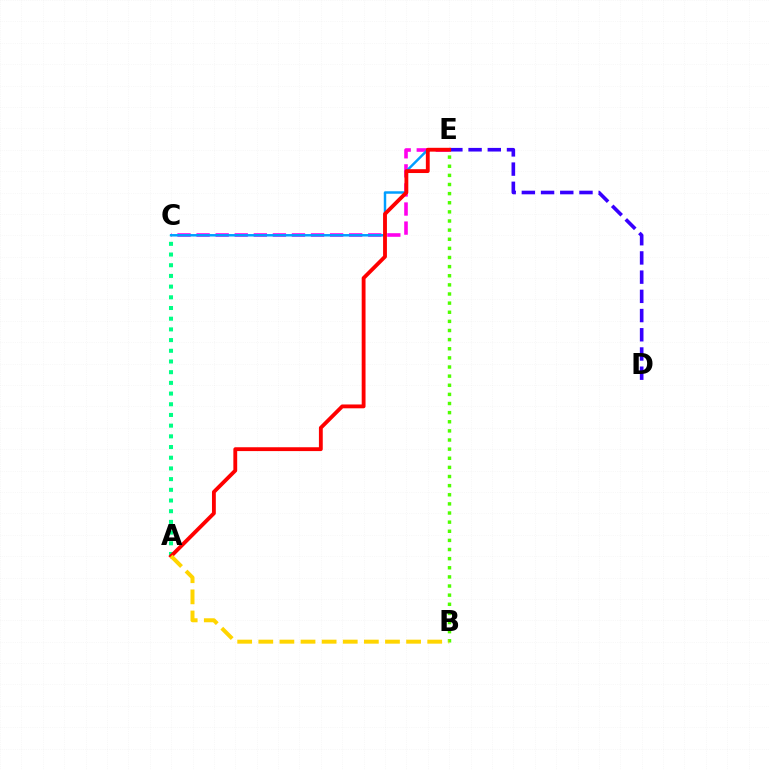{('D', 'E'): [{'color': '#3700ff', 'line_style': 'dashed', 'thickness': 2.61}], ('C', 'E'): [{'color': '#ff00ed', 'line_style': 'dashed', 'thickness': 2.59}, {'color': '#009eff', 'line_style': 'solid', 'thickness': 1.78}], ('A', 'C'): [{'color': '#00ff86', 'line_style': 'dotted', 'thickness': 2.91}], ('A', 'E'): [{'color': '#ff0000', 'line_style': 'solid', 'thickness': 2.76}], ('B', 'E'): [{'color': '#4fff00', 'line_style': 'dotted', 'thickness': 2.48}], ('A', 'B'): [{'color': '#ffd500', 'line_style': 'dashed', 'thickness': 2.87}]}